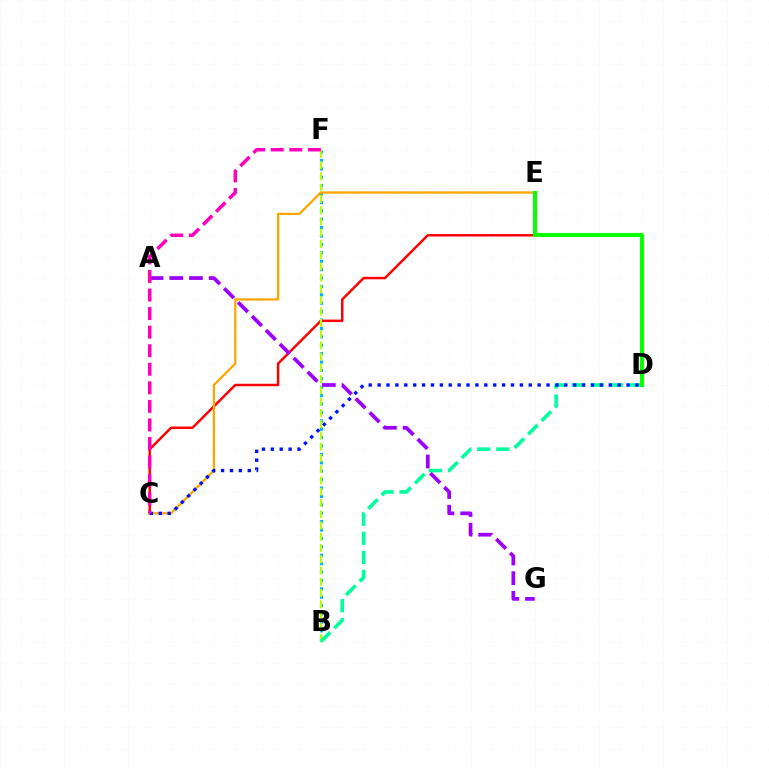{('B', 'F'): [{'color': '#00b5ff', 'line_style': 'dotted', 'thickness': 2.28}, {'color': '#b3ff00', 'line_style': 'dashed', 'thickness': 1.53}], ('C', 'E'): [{'color': '#ff0000', 'line_style': 'solid', 'thickness': 1.78}, {'color': '#ffa500', 'line_style': 'solid', 'thickness': 1.63}], ('B', 'D'): [{'color': '#00ff9d', 'line_style': 'dashed', 'thickness': 2.59}], ('D', 'E'): [{'color': '#08ff00', 'line_style': 'solid', 'thickness': 2.94}], ('C', 'D'): [{'color': '#0010ff', 'line_style': 'dotted', 'thickness': 2.42}], ('A', 'G'): [{'color': '#9b00ff', 'line_style': 'dashed', 'thickness': 2.67}], ('C', 'F'): [{'color': '#ff00bd', 'line_style': 'dashed', 'thickness': 2.52}]}